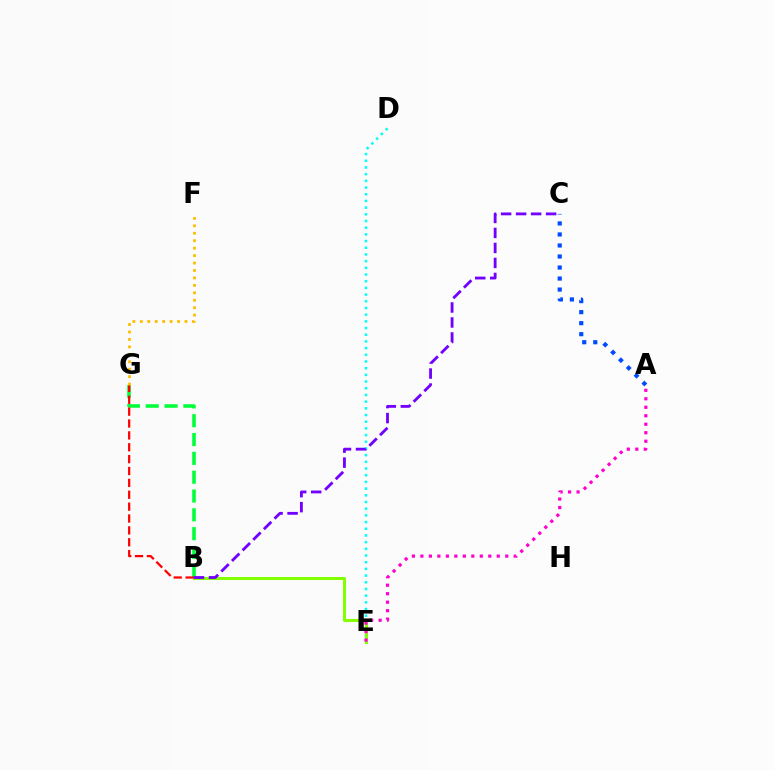{('D', 'E'): [{'color': '#00fff6', 'line_style': 'dotted', 'thickness': 1.82}], ('B', 'E'): [{'color': '#84ff00', 'line_style': 'solid', 'thickness': 2.18}], ('A', 'E'): [{'color': '#ff00cf', 'line_style': 'dotted', 'thickness': 2.31}], ('B', 'G'): [{'color': '#00ff39', 'line_style': 'dashed', 'thickness': 2.56}, {'color': '#ff0000', 'line_style': 'dashed', 'thickness': 1.61}], ('A', 'C'): [{'color': '#004bff', 'line_style': 'dotted', 'thickness': 2.99}], ('F', 'G'): [{'color': '#ffbd00', 'line_style': 'dotted', 'thickness': 2.02}], ('B', 'C'): [{'color': '#7200ff', 'line_style': 'dashed', 'thickness': 2.04}]}